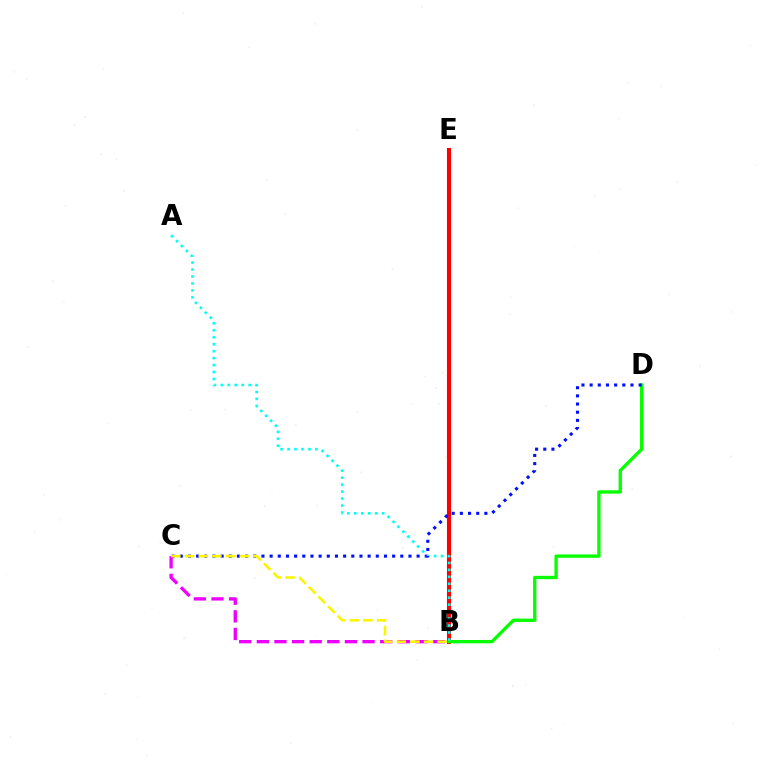{('B', 'E'): [{'color': '#ff0000', 'line_style': 'solid', 'thickness': 2.94}], ('B', 'D'): [{'color': '#08ff00', 'line_style': 'solid', 'thickness': 2.41}], ('A', 'B'): [{'color': '#00fff6', 'line_style': 'dotted', 'thickness': 1.89}], ('C', 'D'): [{'color': '#0010ff', 'line_style': 'dotted', 'thickness': 2.22}], ('B', 'C'): [{'color': '#ee00ff', 'line_style': 'dashed', 'thickness': 2.39}, {'color': '#fcf500', 'line_style': 'dashed', 'thickness': 1.86}]}